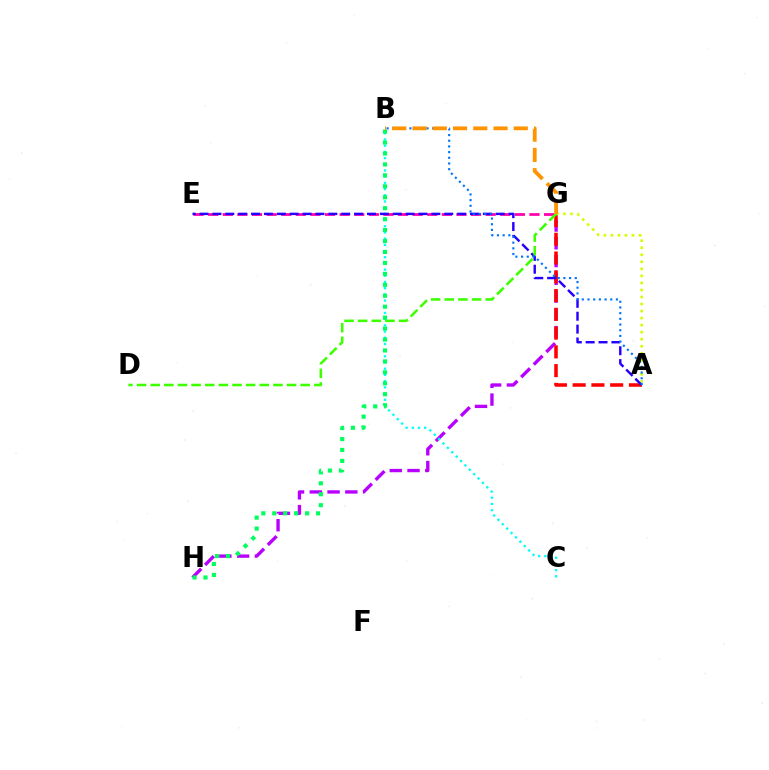{('G', 'H'): [{'color': '#b900ff', 'line_style': 'dashed', 'thickness': 2.41}], ('B', 'C'): [{'color': '#00fff6', 'line_style': 'dotted', 'thickness': 1.68}], ('E', 'G'): [{'color': '#ff00ac', 'line_style': 'dashed', 'thickness': 1.98}], ('A', 'G'): [{'color': '#ff0000', 'line_style': 'dashed', 'thickness': 2.55}, {'color': '#d1ff00', 'line_style': 'dotted', 'thickness': 1.91}], ('A', 'E'): [{'color': '#2500ff', 'line_style': 'dashed', 'thickness': 1.75}], ('A', 'B'): [{'color': '#0074ff', 'line_style': 'dotted', 'thickness': 1.55}], ('D', 'G'): [{'color': '#3dff00', 'line_style': 'dashed', 'thickness': 1.85}], ('B', 'H'): [{'color': '#00ff5c', 'line_style': 'dotted', 'thickness': 2.97}], ('B', 'G'): [{'color': '#ff9400', 'line_style': 'dashed', 'thickness': 2.75}]}